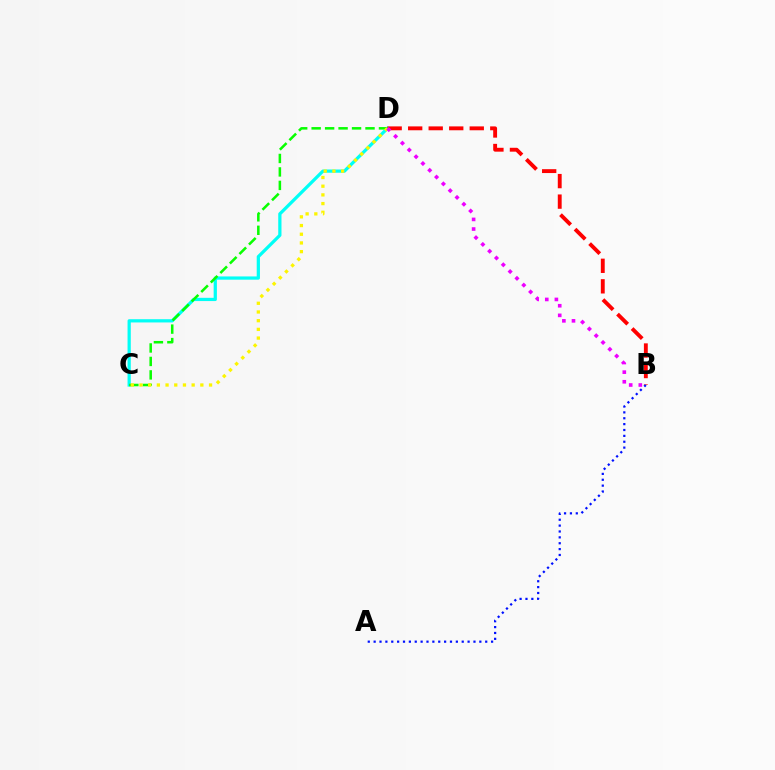{('C', 'D'): [{'color': '#00fff6', 'line_style': 'solid', 'thickness': 2.33}, {'color': '#08ff00', 'line_style': 'dashed', 'thickness': 1.83}, {'color': '#fcf500', 'line_style': 'dotted', 'thickness': 2.36}], ('B', 'D'): [{'color': '#ff0000', 'line_style': 'dashed', 'thickness': 2.79}, {'color': '#ee00ff', 'line_style': 'dotted', 'thickness': 2.61}], ('A', 'B'): [{'color': '#0010ff', 'line_style': 'dotted', 'thickness': 1.6}]}